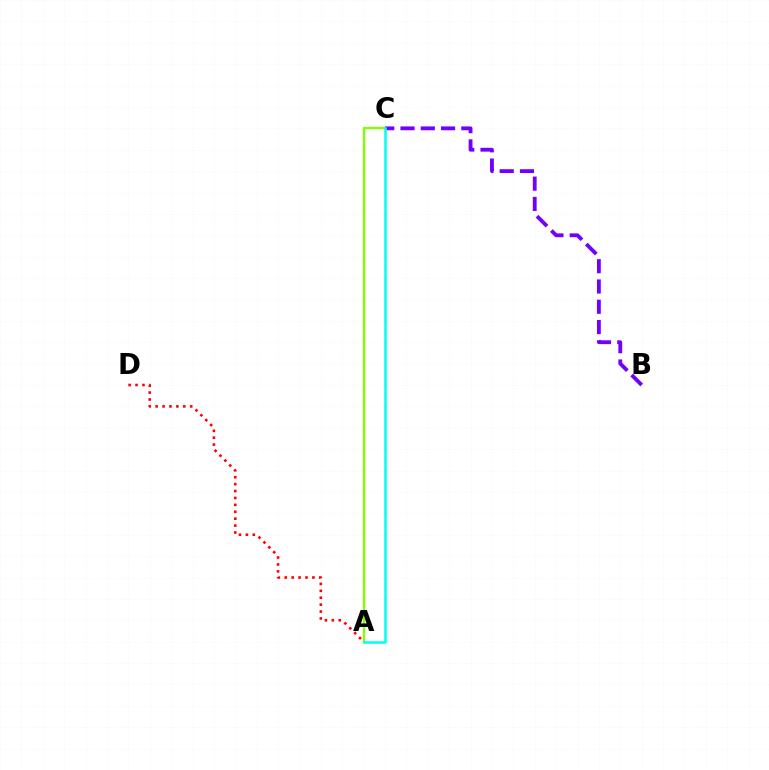{('A', 'C'): [{'color': '#84ff00', 'line_style': 'solid', 'thickness': 1.67}, {'color': '#00fff6', 'line_style': 'solid', 'thickness': 1.84}], ('A', 'D'): [{'color': '#ff0000', 'line_style': 'dotted', 'thickness': 1.88}], ('B', 'C'): [{'color': '#7200ff', 'line_style': 'dashed', 'thickness': 2.76}]}